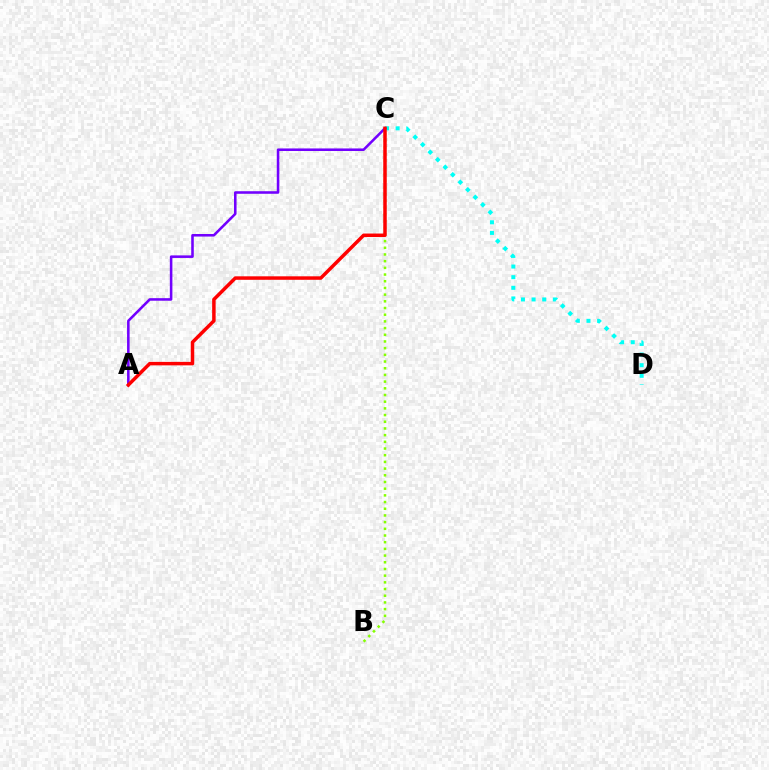{('C', 'D'): [{'color': '#00fff6', 'line_style': 'dotted', 'thickness': 2.89}], ('B', 'C'): [{'color': '#84ff00', 'line_style': 'dotted', 'thickness': 1.82}], ('A', 'C'): [{'color': '#7200ff', 'line_style': 'solid', 'thickness': 1.84}, {'color': '#ff0000', 'line_style': 'solid', 'thickness': 2.51}]}